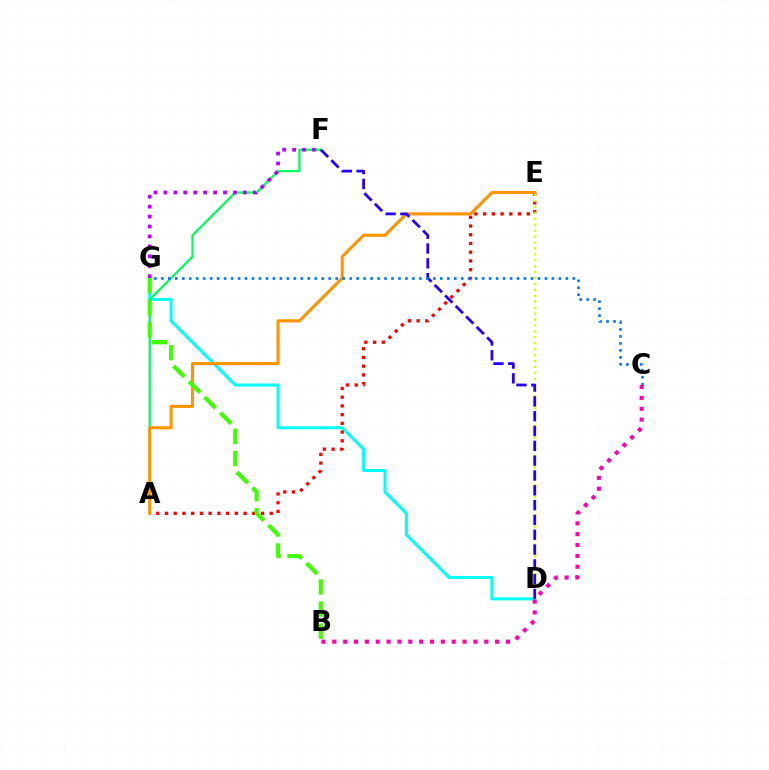{('D', 'G'): [{'color': '#00fff6', 'line_style': 'solid', 'thickness': 2.17}], ('A', 'E'): [{'color': '#ff0000', 'line_style': 'dotted', 'thickness': 2.37}, {'color': '#ff9400', 'line_style': 'solid', 'thickness': 2.24}], ('D', 'E'): [{'color': '#d1ff00', 'line_style': 'dotted', 'thickness': 1.61}], ('A', 'F'): [{'color': '#00ff5c', 'line_style': 'solid', 'thickness': 1.65}], ('F', 'G'): [{'color': '#b900ff', 'line_style': 'dotted', 'thickness': 2.7}], ('D', 'F'): [{'color': '#2500ff', 'line_style': 'dashed', 'thickness': 2.01}], ('B', 'G'): [{'color': '#3dff00', 'line_style': 'dashed', 'thickness': 3.0}], ('C', 'G'): [{'color': '#0074ff', 'line_style': 'dotted', 'thickness': 1.89}], ('B', 'C'): [{'color': '#ff00ac', 'line_style': 'dotted', 'thickness': 2.95}]}